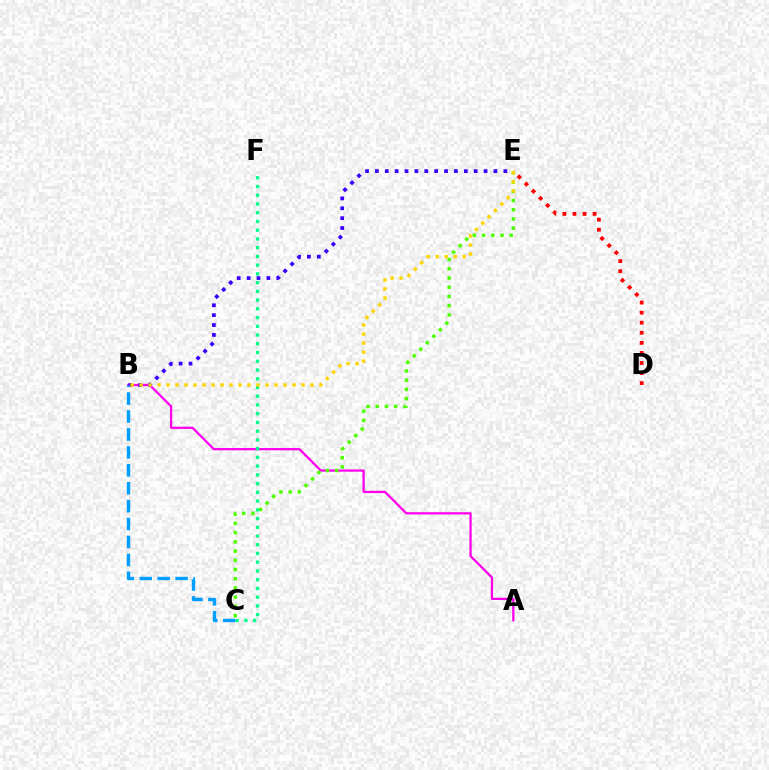{('A', 'B'): [{'color': '#ff00ed', 'line_style': 'solid', 'thickness': 1.62}], ('C', 'E'): [{'color': '#4fff00', 'line_style': 'dotted', 'thickness': 2.51}], ('C', 'F'): [{'color': '#00ff86', 'line_style': 'dotted', 'thickness': 2.37}], ('B', 'E'): [{'color': '#3700ff', 'line_style': 'dotted', 'thickness': 2.68}, {'color': '#ffd500', 'line_style': 'dotted', 'thickness': 2.44}], ('B', 'C'): [{'color': '#009eff', 'line_style': 'dashed', 'thickness': 2.44}], ('D', 'E'): [{'color': '#ff0000', 'line_style': 'dotted', 'thickness': 2.73}]}